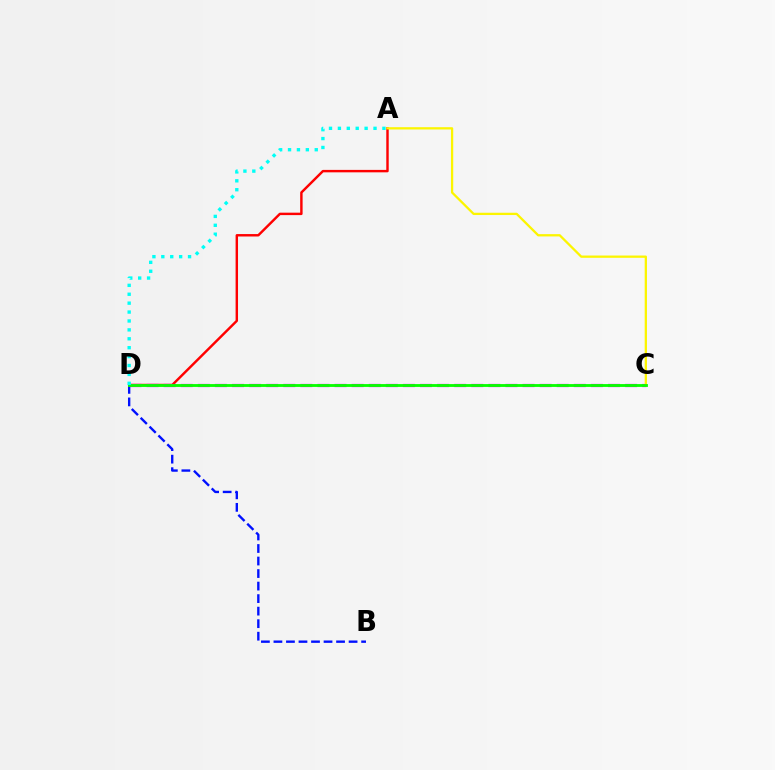{('A', 'D'): [{'color': '#ff0000', 'line_style': 'solid', 'thickness': 1.75}, {'color': '#00fff6', 'line_style': 'dotted', 'thickness': 2.42}], ('C', 'D'): [{'color': '#ee00ff', 'line_style': 'dashed', 'thickness': 2.32}, {'color': '#08ff00', 'line_style': 'solid', 'thickness': 2.04}], ('A', 'C'): [{'color': '#fcf500', 'line_style': 'solid', 'thickness': 1.65}], ('B', 'D'): [{'color': '#0010ff', 'line_style': 'dashed', 'thickness': 1.7}]}